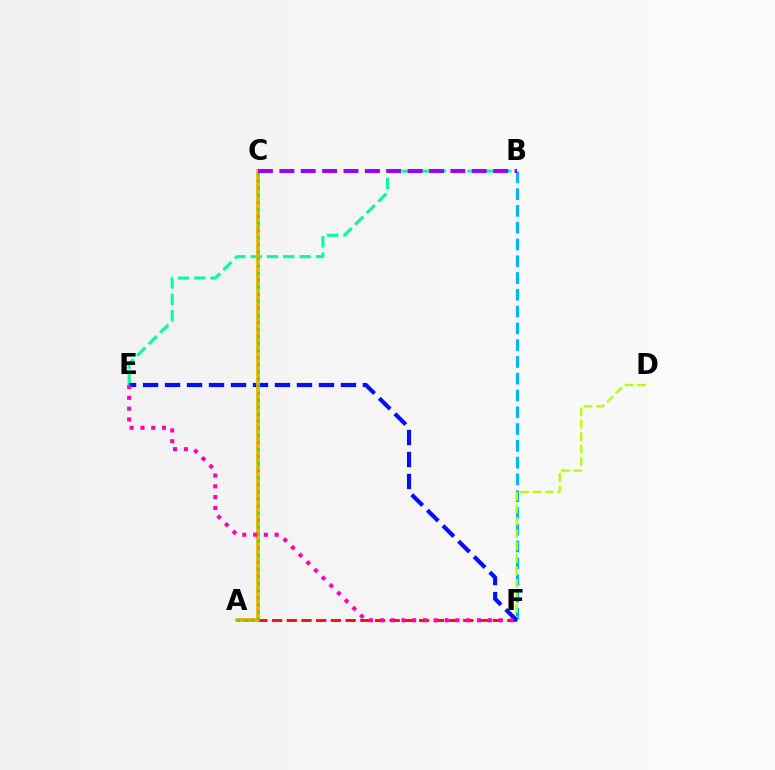{('B', 'E'): [{'color': '#00ff9d', 'line_style': 'dashed', 'thickness': 2.22}], ('B', 'F'): [{'color': '#00b5ff', 'line_style': 'dashed', 'thickness': 2.28}], ('D', 'F'): [{'color': '#b3ff00', 'line_style': 'dashed', 'thickness': 1.69}], ('A', 'F'): [{'color': '#ff0000', 'line_style': 'dashed', 'thickness': 2.0}], ('E', 'F'): [{'color': '#0010ff', 'line_style': 'dashed', 'thickness': 2.99}, {'color': '#ff00bd', 'line_style': 'dotted', 'thickness': 2.93}], ('A', 'C'): [{'color': '#ffa500', 'line_style': 'solid', 'thickness': 2.66}, {'color': '#08ff00', 'line_style': 'dotted', 'thickness': 1.92}], ('B', 'C'): [{'color': '#9b00ff', 'line_style': 'dashed', 'thickness': 2.9}]}